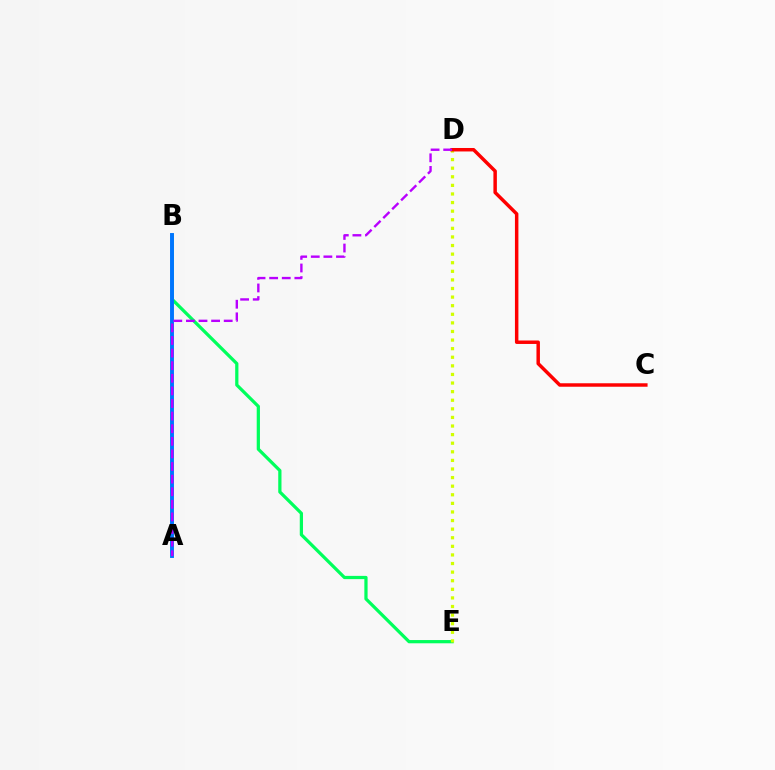{('B', 'E'): [{'color': '#00ff5c', 'line_style': 'solid', 'thickness': 2.33}], ('D', 'E'): [{'color': '#d1ff00', 'line_style': 'dotted', 'thickness': 2.34}], ('C', 'D'): [{'color': '#ff0000', 'line_style': 'solid', 'thickness': 2.5}], ('A', 'B'): [{'color': '#0074ff', 'line_style': 'solid', 'thickness': 2.81}], ('A', 'D'): [{'color': '#b900ff', 'line_style': 'dashed', 'thickness': 1.71}]}